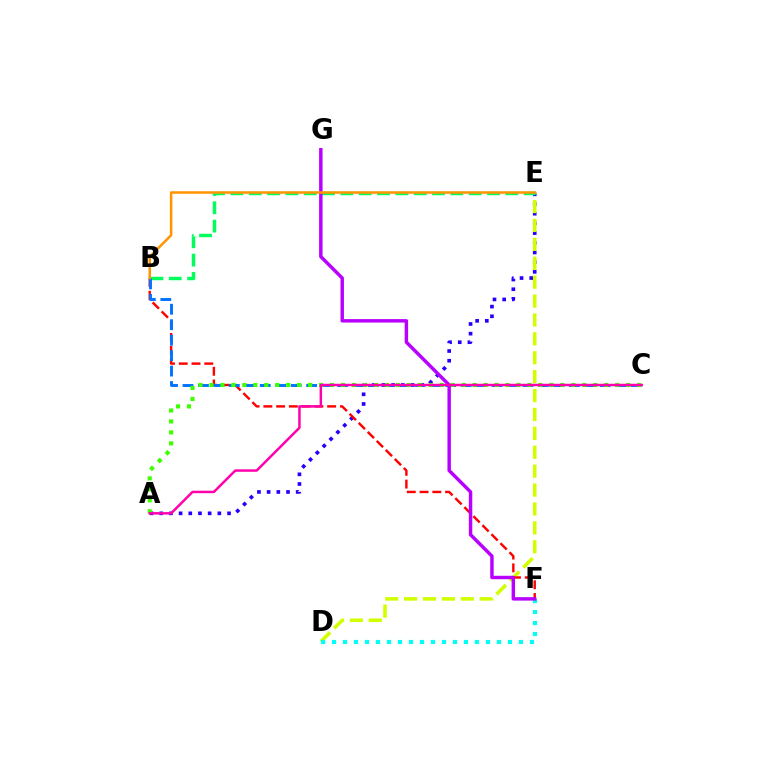{('A', 'E'): [{'color': '#2500ff', 'line_style': 'dotted', 'thickness': 2.63}], ('D', 'E'): [{'color': '#d1ff00', 'line_style': 'dashed', 'thickness': 2.57}], ('B', 'F'): [{'color': '#ff0000', 'line_style': 'dashed', 'thickness': 1.73}], ('B', 'E'): [{'color': '#00ff5c', 'line_style': 'dashed', 'thickness': 2.49}, {'color': '#ff9400', 'line_style': 'solid', 'thickness': 1.81}], ('B', 'C'): [{'color': '#0074ff', 'line_style': 'dashed', 'thickness': 2.1}], ('D', 'F'): [{'color': '#00fff6', 'line_style': 'dotted', 'thickness': 2.99}], ('A', 'C'): [{'color': '#3dff00', 'line_style': 'dotted', 'thickness': 2.98}, {'color': '#ff00ac', 'line_style': 'solid', 'thickness': 1.78}], ('F', 'G'): [{'color': '#b900ff', 'line_style': 'solid', 'thickness': 2.48}]}